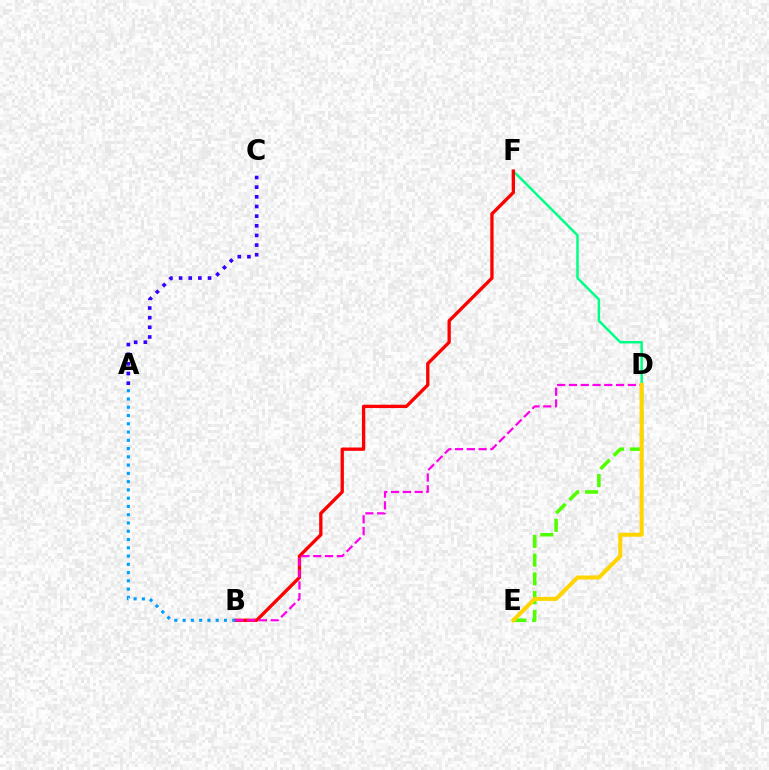{('D', 'E'): [{'color': '#4fff00', 'line_style': 'dashed', 'thickness': 2.55}, {'color': '#ffd500', 'line_style': 'solid', 'thickness': 2.89}], ('D', 'F'): [{'color': '#00ff86', 'line_style': 'solid', 'thickness': 1.79}], ('B', 'F'): [{'color': '#ff0000', 'line_style': 'solid', 'thickness': 2.39}], ('A', 'C'): [{'color': '#3700ff', 'line_style': 'dotted', 'thickness': 2.62}], ('A', 'B'): [{'color': '#009eff', 'line_style': 'dotted', 'thickness': 2.25}], ('B', 'D'): [{'color': '#ff00ed', 'line_style': 'dashed', 'thickness': 1.6}]}